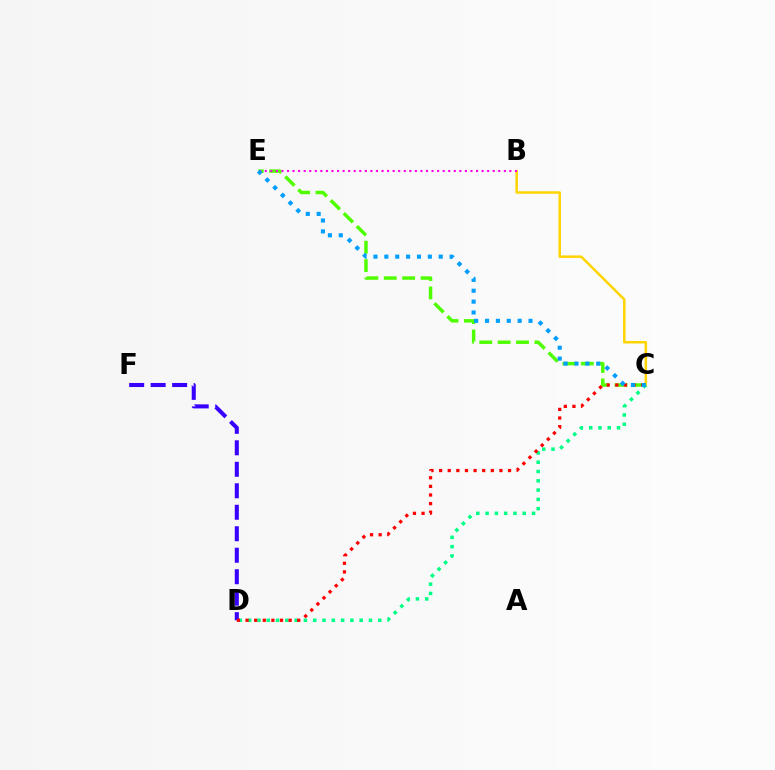{('B', 'C'): [{'color': '#ffd500', 'line_style': 'solid', 'thickness': 1.82}], ('C', 'D'): [{'color': '#00ff86', 'line_style': 'dotted', 'thickness': 2.52}, {'color': '#ff0000', 'line_style': 'dotted', 'thickness': 2.34}], ('C', 'E'): [{'color': '#4fff00', 'line_style': 'dashed', 'thickness': 2.5}, {'color': '#009eff', 'line_style': 'dotted', 'thickness': 2.96}], ('D', 'F'): [{'color': '#3700ff', 'line_style': 'dashed', 'thickness': 2.92}], ('B', 'E'): [{'color': '#ff00ed', 'line_style': 'dotted', 'thickness': 1.51}]}